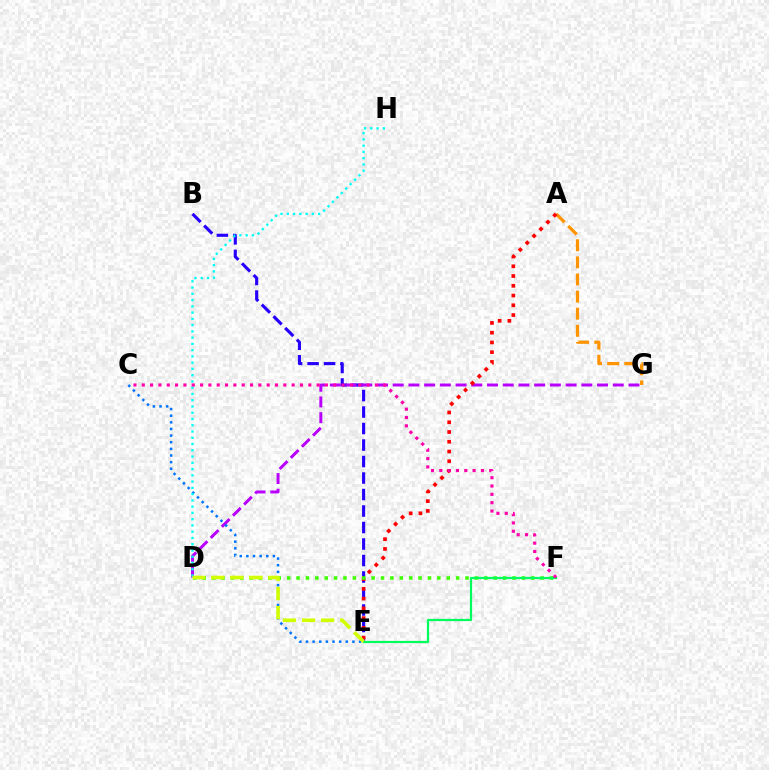{('B', 'E'): [{'color': '#2500ff', 'line_style': 'dashed', 'thickness': 2.24}], ('A', 'G'): [{'color': '#ff9400', 'line_style': 'dashed', 'thickness': 2.32}], ('D', 'G'): [{'color': '#b900ff', 'line_style': 'dashed', 'thickness': 2.14}], ('A', 'E'): [{'color': '#ff0000', 'line_style': 'dotted', 'thickness': 2.65}], ('C', 'E'): [{'color': '#0074ff', 'line_style': 'dotted', 'thickness': 1.8}], ('D', 'F'): [{'color': '#3dff00', 'line_style': 'dotted', 'thickness': 2.55}], ('D', 'H'): [{'color': '#00fff6', 'line_style': 'dotted', 'thickness': 1.7}], ('E', 'F'): [{'color': '#00ff5c', 'line_style': 'solid', 'thickness': 1.61}], ('D', 'E'): [{'color': '#d1ff00', 'line_style': 'dashed', 'thickness': 2.59}], ('C', 'F'): [{'color': '#ff00ac', 'line_style': 'dotted', 'thickness': 2.26}]}